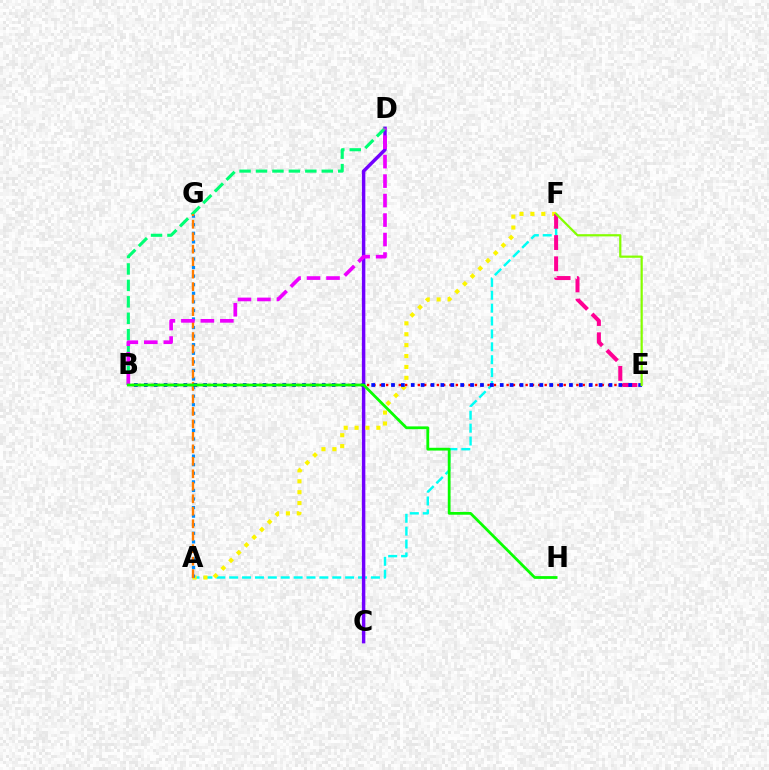{('B', 'E'): [{'color': '#ff0000', 'line_style': 'dotted', 'thickness': 1.72}, {'color': '#0010ff', 'line_style': 'dotted', 'thickness': 2.69}], ('A', 'F'): [{'color': '#00fff6', 'line_style': 'dashed', 'thickness': 1.75}, {'color': '#fcf500', 'line_style': 'dotted', 'thickness': 2.96}], ('C', 'D'): [{'color': '#7200ff', 'line_style': 'solid', 'thickness': 2.49}], ('A', 'G'): [{'color': '#008cff', 'line_style': 'dotted', 'thickness': 2.33}, {'color': '#ff7c00', 'line_style': 'dashed', 'thickness': 1.7}], ('B', 'D'): [{'color': '#00ff74', 'line_style': 'dashed', 'thickness': 2.23}, {'color': '#ee00ff', 'line_style': 'dashed', 'thickness': 2.65}], ('E', 'F'): [{'color': '#ff0094', 'line_style': 'dashed', 'thickness': 2.89}, {'color': '#84ff00', 'line_style': 'solid', 'thickness': 1.59}], ('B', 'H'): [{'color': '#08ff00', 'line_style': 'solid', 'thickness': 2.0}]}